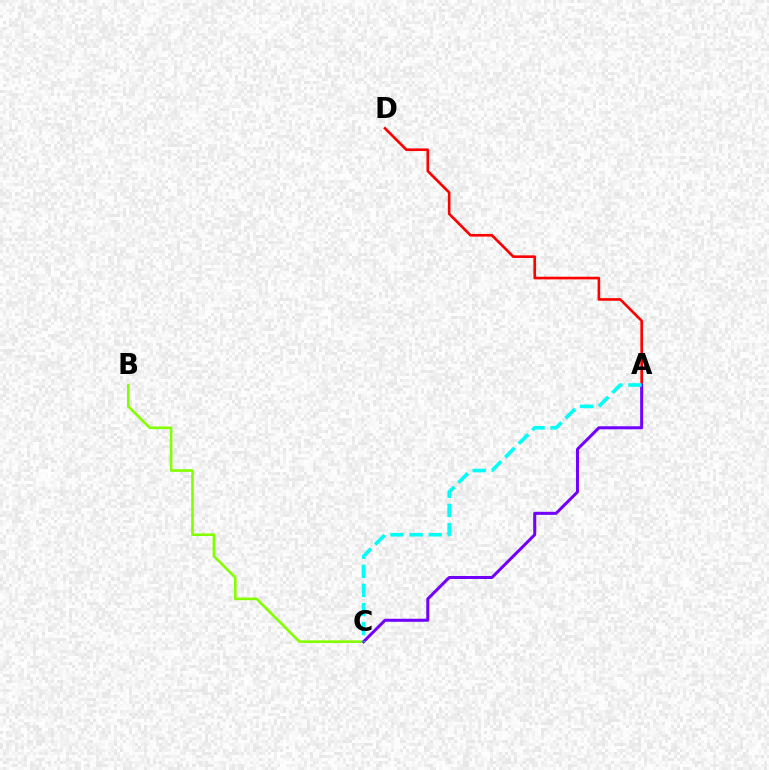{('A', 'D'): [{'color': '#ff0000', 'line_style': 'solid', 'thickness': 1.9}], ('B', 'C'): [{'color': '#84ff00', 'line_style': 'solid', 'thickness': 1.89}], ('A', 'C'): [{'color': '#7200ff', 'line_style': 'solid', 'thickness': 2.17}, {'color': '#00fff6', 'line_style': 'dashed', 'thickness': 2.6}]}